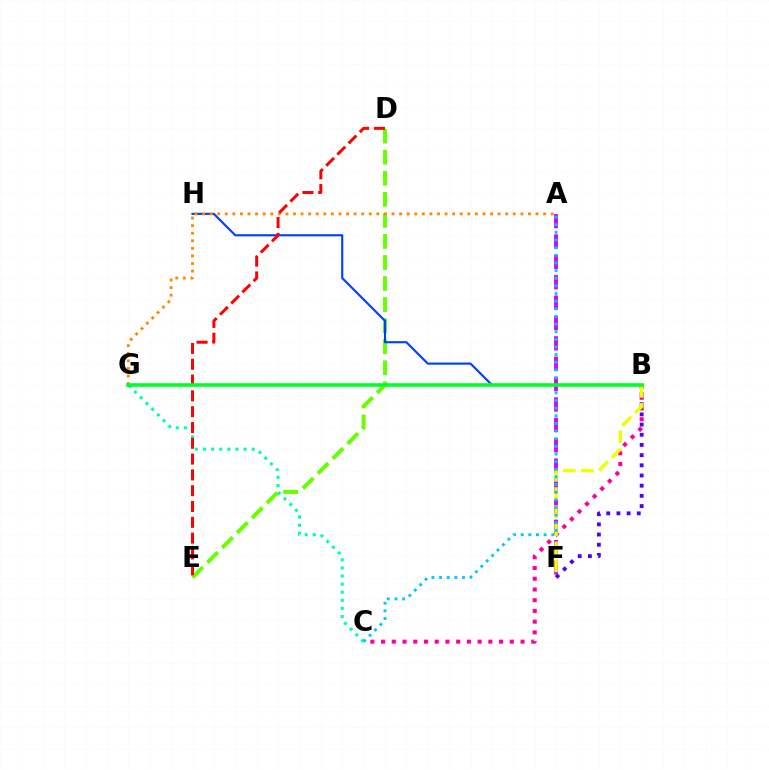{('D', 'E'): [{'color': '#66ff00', 'line_style': 'dashed', 'thickness': 2.86}, {'color': '#ff0000', 'line_style': 'dashed', 'thickness': 2.15}], ('B', 'C'): [{'color': '#ff00a0', 'line_style': 'dotted', 'thickness': 2.91}], ('A', 'F'): [{'color': '#d600ff', 'line_style': 'dashed', 'thickness': 2.77}], ('B', 'F'): [{'color': '#4f00ff', 'line_style': 'dotted', 'thickness': 2.77}, {'color': '#eeff00', 'line_style': 'dashed', 'thickness': 2.46}], ('B', 'H'): [{'color': '#003fff', 'line_style': 'solid', 'thickness': 1.54}], ('A', 'G'): [{'color': '#ff8800', 'line_style': 'dotted', 'thickness': 2.06}], ('C', 'G'): [{'color': '#00ffaf', 'line_style': 'dotted', 'thickness': 2.2}], ('A', 'C'): [{'color': '#00c7ff', 'line_style': 'dotted', 'thickness': 2.08}], ('B', 'G'): [{'color': '#00ff27', 'line_style': 'solid', 'thickness': 2.59}]}